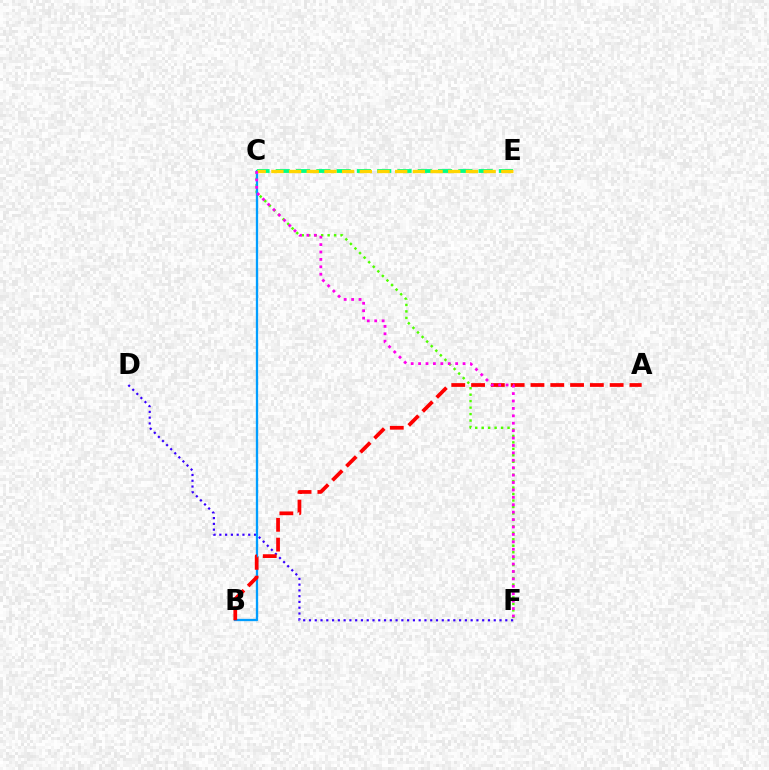{('D', 'F'): [{'color': '#3700ff', 'line_style': 'dotted', 'thickness': 1.57}], ('C', 'F'): [{'color': '#4fff00', 'line_style': 'dotted', 'thickness': 1.76}, {'color': '#ff00ed', 'line_style': 'dotted', 'thickness': 2.01}], ('B', 'C'): [{'color': '#009eff', 'line_style': 'solid', 'thickness': 1.66}], ('A', 'B'): [{'color': '#ff0000', 'line_style': 'dashed', 'thickness': 2.69}], ('C', 'E'): [{'color': '#00ff86', 'line_style': 'dashed', 'thickness': 2.76}, {'color': '#ffd500', 'line_style': 'dashed', 'thickness': 2.4}]}